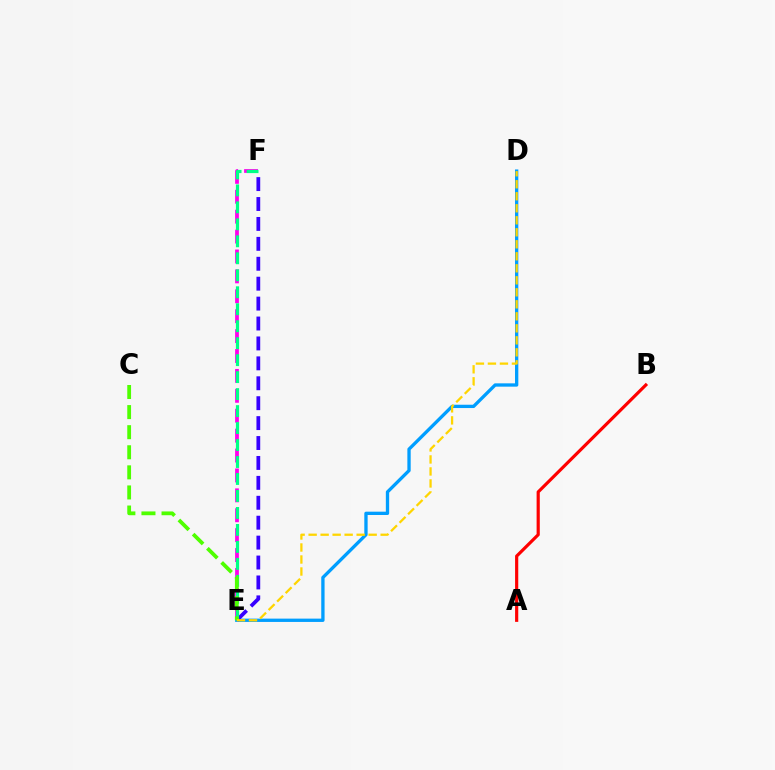{('E', 'F'): [{'color': '#ff00ed', 'line_style': 'dashed', 'thickness': 2.7}, {'color': '#3700ff', 'line_style': 'dashed', 'thickness': 2.71}, {'color': '#00ff86', 'line_style': 'dashed', 'thickness': 2.31}], ('D', 'E'): [{'color': '#009eff', 'line_style': 'solid', 'thickness': 2.39}, {'color': '#ffd500', 'line_style': 'dashed', 'thickness': 1.63}], ('A', 'B'): [{'color': '#ff0000', 'line_style': 'solid', 'thickness': 2.28}], ('C', 'E'): [{'color': '#4fff00', 'line_style': 'dashed', 'thickness': 2.73}]}